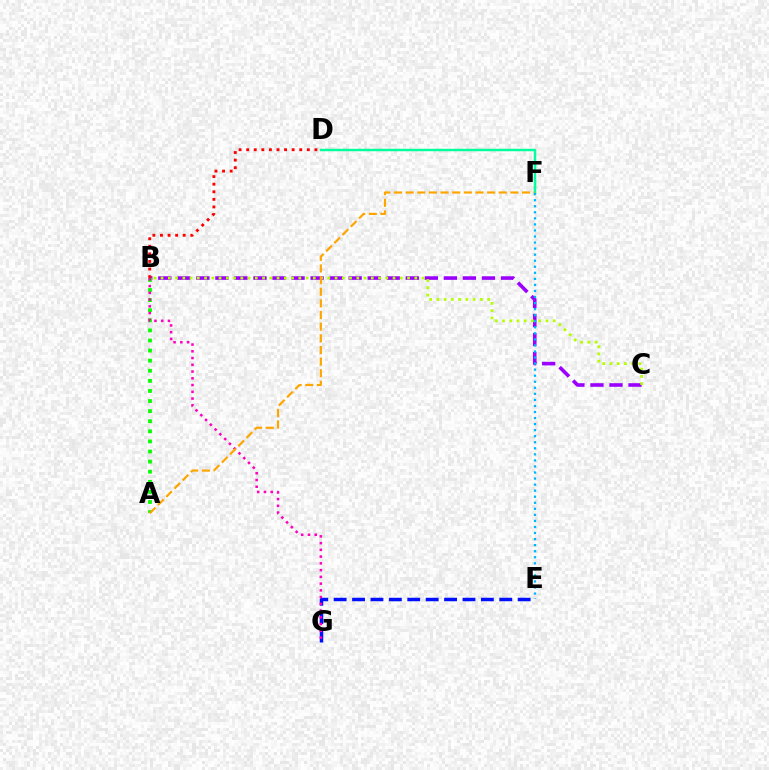{('B', 'C'): [{'color': '#9b00ff', 'line_style': 'dashed', 'thickness': 2.59}, {'color': '#b3ff00', 'line_style': 'dotted', 'thickness': 1.97}], ('A', 'B'): [{'color': '#08ff00', 'line_style': 'dotted', 'thickness': 2.74}], ('D', 'F'): [{'color': '#00ff9d', 'line_style': 'solid', 'thickness': 1.78}], ('E', 'G'): [{'color': '#0010ff', 'line_style': 'dashed', 'thickness': 2.5}], ('B', 'D'): [{'color': '#ff0000', 'line_style': 'dotted', 'thickness': 2.06}], ('B', 'G'): [{'color': '#ff00bd', 'line_style': 'dotted', 'thickness': 1.83}], ('A', 'F'): [{'color': '#ffa500', 'line_style': 'dashed', 'thickness': 1.58}], ('E', 'F'): [{'color': '#00b5ff', 'line_style': 'dotted', 'thickness': 1.64}]}